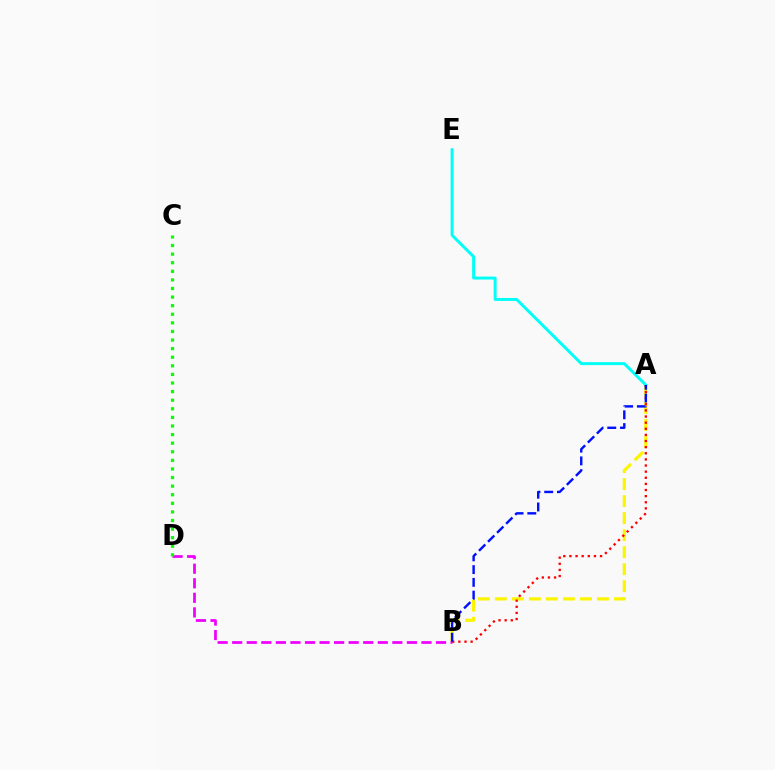{('A', 'B'): [{'color': '#fcf500', 'line_style': 'dashed', 'thickness': 2.31}, {'color': '#ff0000', 'line_style': 'dotted', 'thickness': 1.66}, {'color': '#0010ff', 'line_style': 'dashed', 'thickness': 1.73}], ('A', 'E'): [{'color': '#00fff6', 'line_style': 'solid', 'thickness': 2.13}], ('B', 'D'): [{'color': '#ee00ff', 'line_style': 'dashed', 'thickness': 1.98}], ('C', 'D'): [{'color': '#08ff00', 'line_style': 'dotted', 'thickness': 2.33}]}